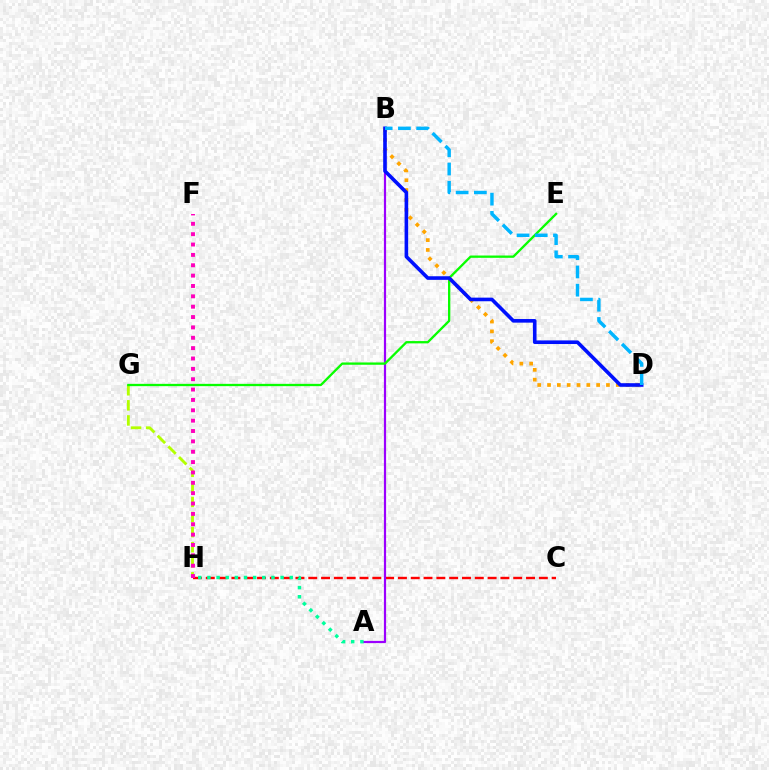{('G', 'H'): [{'color': '#b3ff00', 'line_style': 'dashed', 'thickness': 2.05}], ('C', 'H'): [{'color': '#ff0000', 'line_style': 'dashed', 'thickness': 1.74}], ('F', 'H'): [{'color': '#ff00bd', 'line_style': 'dotted', 'thickness': 2.81}], ('A', 'B'): [{'color': '#9b00ff', 'line_style': 'solid', 'thickness': 1.58}], ('A', 'H'): [{'color': '#00ff9d', 'line_style': 'dotted', 'thickness': 2.48}], ('E', 'G'): [{'color': '#08ff00', 'line_style': 'solid', 'thickness': 1.66}], ('B', 'D'): [{'color': '#ffa500', 'line_style': 'dotted', 'thickness': 2.67}, {'color': '#0010ff', 'line_style': 'solid', 'thickness': 2.6}, {'color': '#00b5ff', 'line_style': 'dashed', 'thickness': 2.48}]}